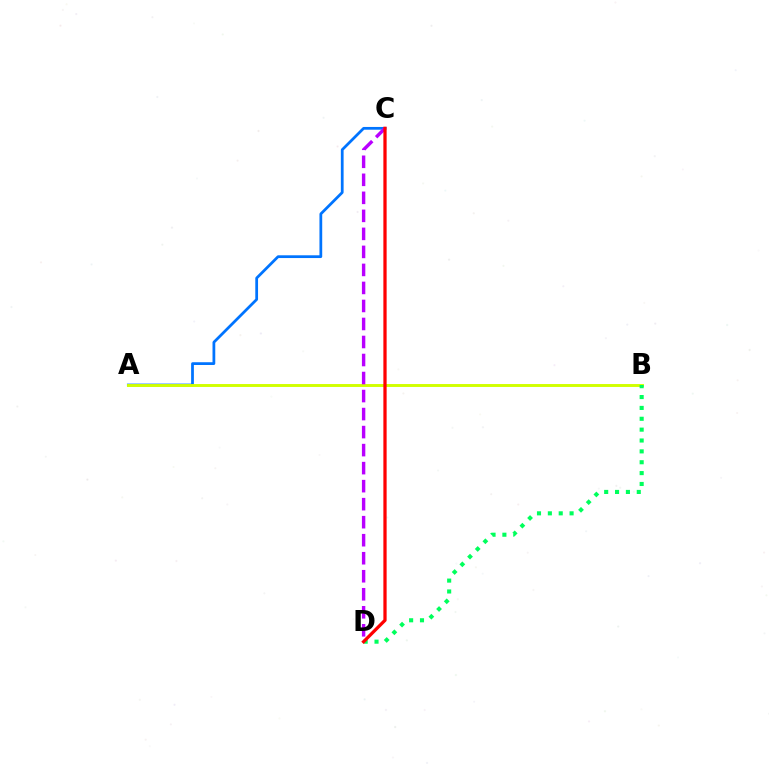{('A', 'C'): [{'color': '#0074ff', 'line_style': 'solid', 'thickness': 1.99}], ('A', 'B'): [{'color': '#d1ff00', 'line_style': 'solid', 'thickness': 2.1}], ('C', 'D'): [{'color': '#b900ff', 'line_style': 'dashed', 'thickness': 2.45}, {'color': '#ff0000', 'line_style': 'solid', 'thickness': 2.35}], ('B', 'D'): [{'color': '#00ff5c', 'line_style': 'dotted', 'thickness': 2.95}]}